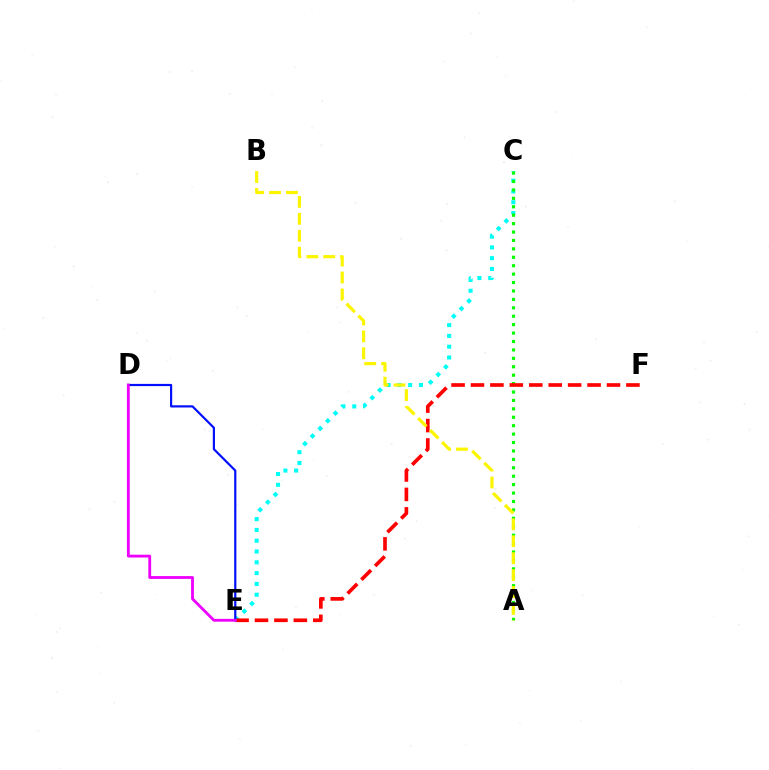{('C', 'E'): [{'color': '#00fff6', 'line_style': 'dotted', 'thickness': 2.93}], ('A', 'C'): [{'color': '#08ff00', 'line_style': 'dotted', 'thickness': 2.29}], ('E', 'F'): [{'color': '#ff0000', 'line_style': 'dashed', 'thickness': 2.64}], ('A', 'B'): [{'color': '#fcf500', 'line_style': 'dashed', 'thickness': 2.3}], ('D', 'E'): [{'color': '#0010ff', 'line_style': 'solid', 'thickness': 1.57}, {'color': '#ee00ff', 'line_style': 'solid', 'thickness': 2.03}]}